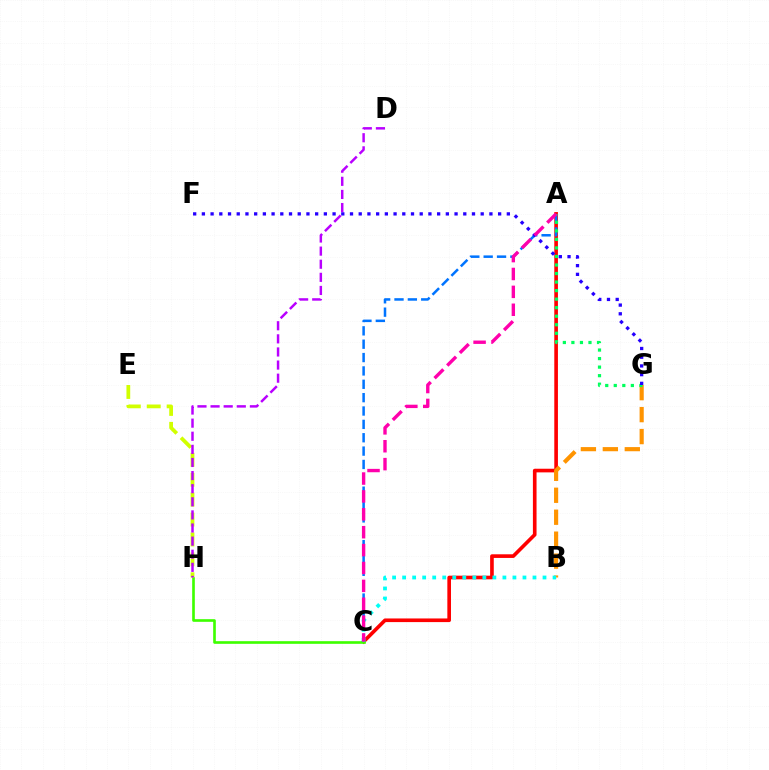{('A', 'C'): [{'color': '#ff0000', 'line_style': 'solid', 'thickness': 2.62}, {'color': '#0074ff', 'line_style': 'dashed', 'thickness': 1.81}, {'color': '#ff00ac', 'line_style': 'dashed', 'thickness': 2.43}], ('C', 'H'): [{'color': '#3dff00', 'line_style': 'solid', 'thickness': 1.9}], ('B', 'G'): [{'color': '#ff9400', 'line_style': 'dashed', 'thickness': 2.98}], ('E', 'H'): [{'color': '#d1ff00', 'line_style': 'dashed', 'thickness': 2.71}], ('A', 'G'): [{'color': '#00ff5c', 'line_style': 'dotted', 'thickness': 2.32}], ('B', 'C'): [{'color': '#00fff6', 'line_style': 'dotted', 'thickness': 2.72}], ('D', 'H'): [{'color': '#b900ff', 'line_style': 'dashed', 'thickness': 1.78}], ('F', 'G'): [{'color': '#2500ff', 'line_style': 'dotted', 'thickness': 2.37}]}